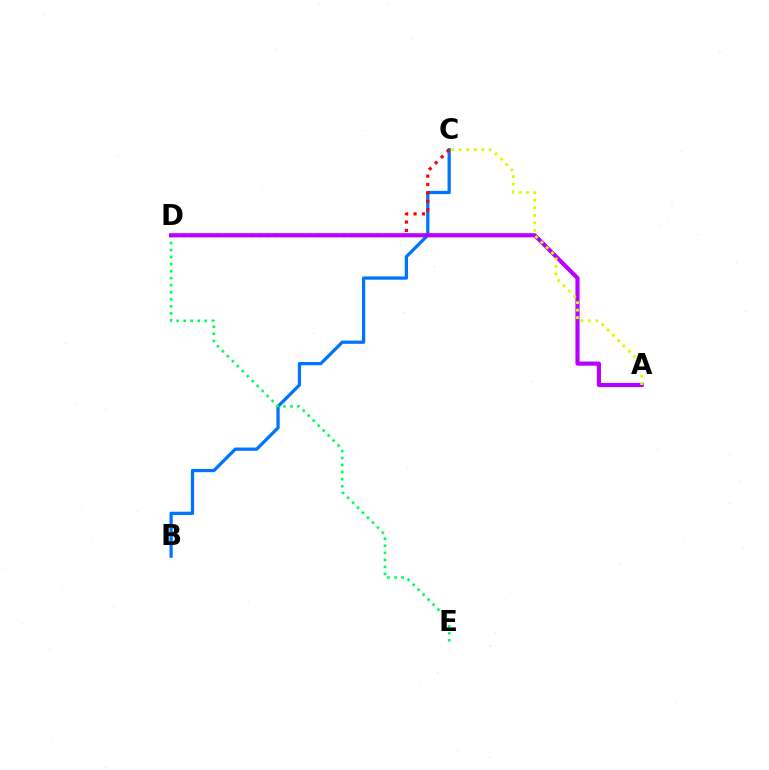{('B', 'C'): [{'color': '#0074ff', 'line_style': 'solid', 'thickness': 2.34}], ('D', 'E'): [{'color': '#00ff5c', 'line_style': 'dotted', 'thickness': 1.91}], ('C', 'D'): [{'color': '#ff0000', 'line_style': 'dotted', 'thickness': 2.29}], ('A', 'D'): [{'color': '#b900ff', 'line_style': 'solid', 'thickness': 3.0}], ('A', 'C'): [{'color': '#d1ff00', 'line_style': 'dotted', 'thickness': 2.04}]}